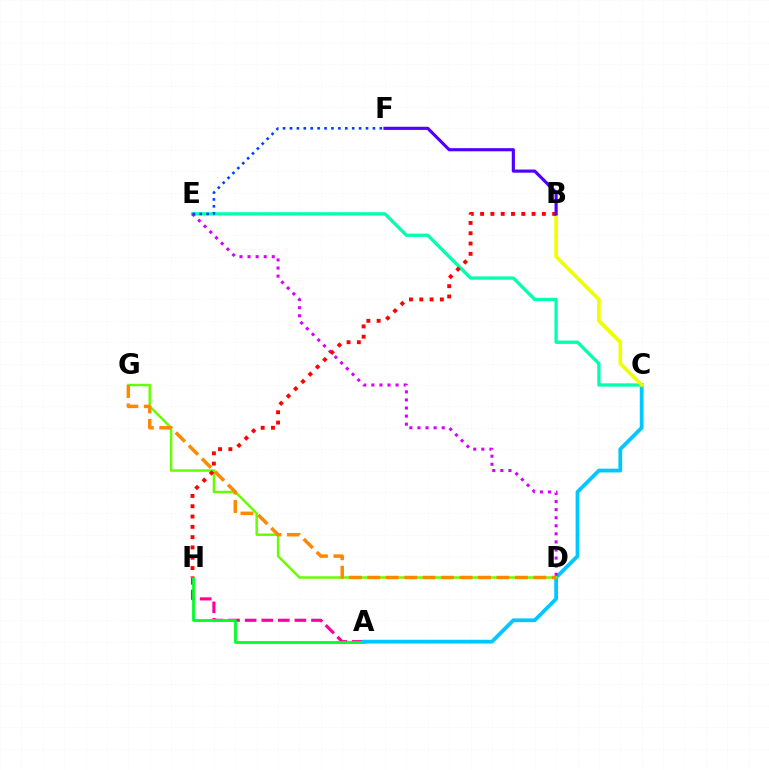{('A', 'H'): [{'color': '#ff00a0', 'line_style': 'dashed', 'thickness': 2.25}, {'color': '#00ff27', 'line_style': 'solid', 'thickness': 2.01}], ('A', 'C'): [{'color': '#00c7ff', 'line_style': 'solid', 'thickness': 2.72}], ('C', 'E'): [{'color': '#00ffaf', 'line_style': 'solid', 'thickness': 2.37}], ('D', 'G'): [{'color': '#66ff00', 'line_style': 'solid', 'thickness': 1.77}, {'color': '#ff8800', 'line_style': 'dashed', 'thickness': 2.51}], ('B', 'C'): [{'color': '#eeff00', 'line_style': 'solid', 'thickness': 2.61}], ('D', 'E'): [{'color': '#d600ff', 'line_style': 'dotted', 'thickness': 2.2}], ('E', 'F'): [{'color': '#003fff', 'line_style': 'dotted', 'thickness': 1.88}], ('B', 'H'): [{'color': '#ff0000', 'line_style': 'dotted', 'thickness': 2.8}], ('B', 'F'): [{'color': '#4f00ff', 'line_style': 'solid', 'thickness': 2.26}]}